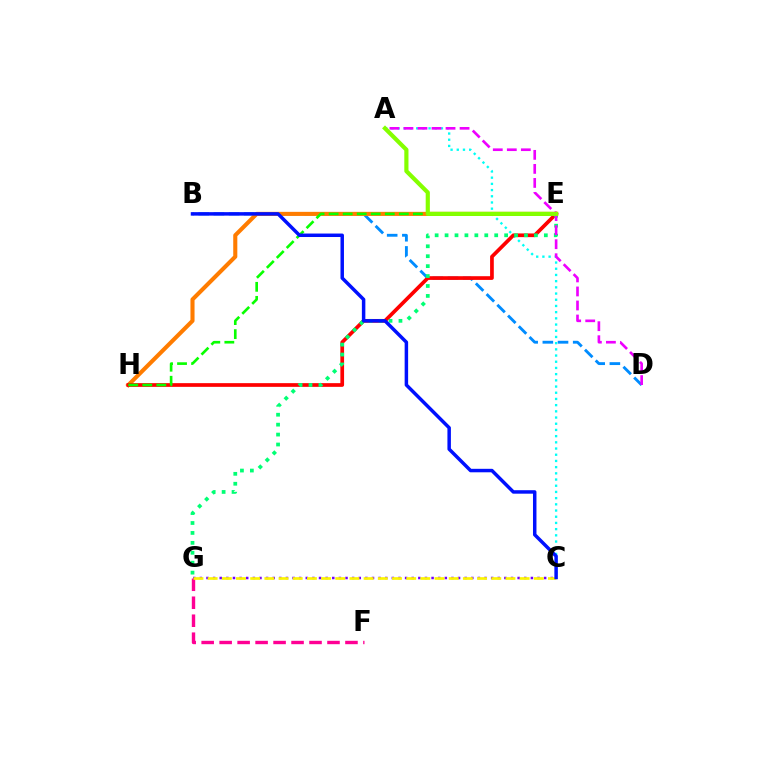{('A', 'C'): [{'color': '#00fff6', 'line_style': 'dotted', 'thickness': 1.68}], ('B', 'D'): [{'color': '#008cff', 'line_style': 'dashed', 'thickness': 2.06}], ('E', 'H'): [{'color': '#ff7c00', 'line_style': 'solid', 'thickness': 2.94}, {'color': '#ff0000', 'line_style': 'solid', 'thickness': 2.67}, {'color': '#08ff00', 'line_style': 'dashed', 'thickness': 1.91}], ('E', 'G'): [{'color': '#00ff74', 'line_style': 'dotted', 'thickness': 2.7}], ('C', 'G'): [{'color': '#7200ff', 'line_style': 'dotted', 'thickness': 1.8}, {'color': '#fcf500', 'line_style': 'dashed', 'thickness': 1.93}], ('A', 'D'): [{'color': '#ee00ff', 'line_style': 'dashed', 'thickness': 1.91}], ('F', 'G'): [{'color': '#ff0094', 'line_style': 'dashed', 'thickness': 2.44}], ('A', 'E'): [{'color': '#84ff00', 'line_style': 'solid', 'thickness': 3.0}], ('B', 'C'): [{'color': '#0010ff', 'line_style': 'solid', 'thickness': 2.5}]}